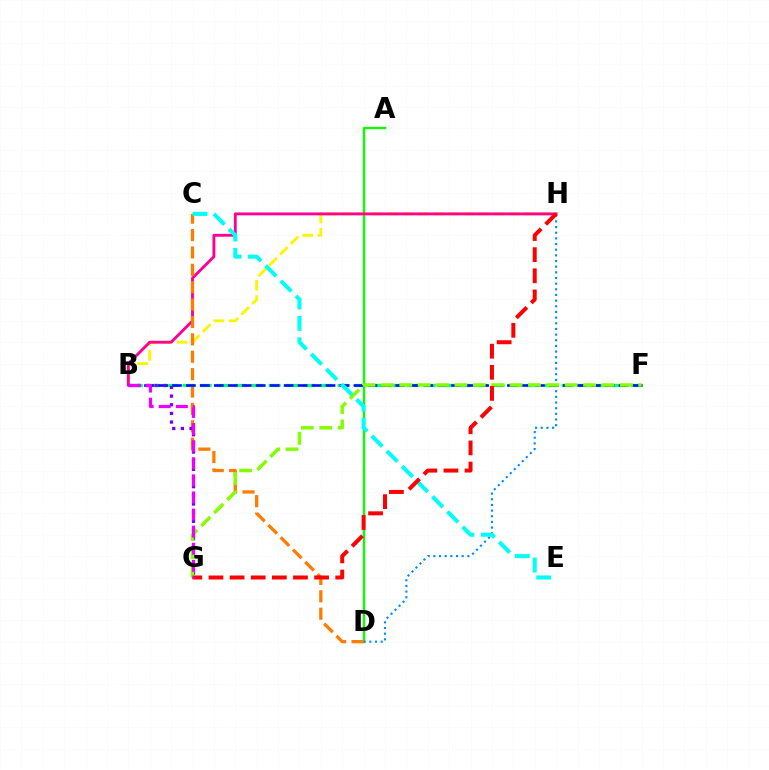{('B', 'H'): [{'color': '#fcf500', 'line_style': 'dashed', 'thickness': 2.07}, {'color': '#ff0094', 'line_style': 'solid', 'thickness': 2.06}], ('A', 'D'): [{'color': '#08ff00', 'line_style': 'solid', 'thickness': 1.69}], ('B', 'F'): [{'color': '#00ff74', 'line_style': 'dashed', 'thickness': 2.34}, {'color': '#0010ff', 'line_style': 'dashed', 'thickness': 1.9}], ('D', 'H'): [{'color': '#008cff', 'line_style': 'dotted', 'thickness': 1.54}], ('C', 'D'): [{'color': '#ff7c00', 'line_style': 'dashed', 'thickness': 2.36}], ('B', 'G'): [{'color': '#7200ff', 'line_style': 'dotted', 'thickness': 2.35}, {'color': '#ee00ff', 'line_style': 'dashed', 'thickness': 2.32}], ('F', 'G'): [{'color': '#84ff00', 'line_style': 'dashed', 'thickness': 2.5}], ('C', 'E'): [{'color': '#00fff6', 'line_style': 'dashed', 'thickness': 2.91}], ('G', 'H'): [{'color': '#ff0000', 'line_style': 'dashed', 'thickness': 2.87}]}